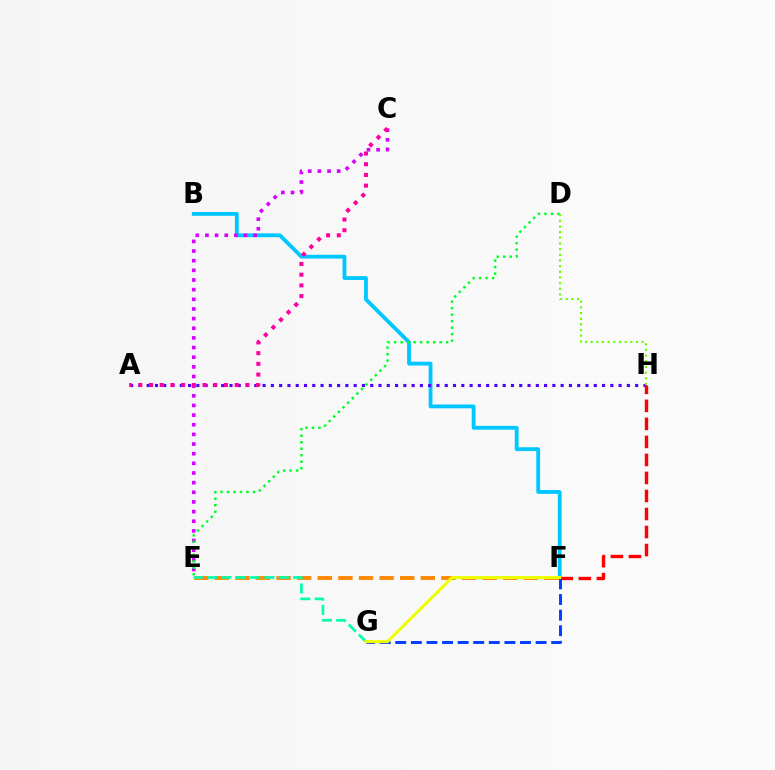{('B', 'F'): [{'color': '#00c7ff', 'line_style': 'solid', 'thickness': 2.75}], ('C', 'E'): [{'color': '#d600ff', 'line_style': 'dotted', 'thickness': 2.62}], ('D', 'E'): [{'color': '#00ff27', 'line_style': 'dotted', 'thickness': 1.77}], ('A', 'H'): [{'color': '#4f00ff', 'line_style': 'dotted', 'thickness': 2.25}], ('F', 'H'): [{'color': '#ff0000', 'line_style': 'dashed', 'thickness': 2.45}], ('F', 'G'): [{'color': '#003fff', 'line_style': 'dashed', 'thickness': 2.12}, {'color': '#eeff00', 'line_style': 'solid', 'thickness': 2.17}], ('E', 'F'): [{'color': '#ff8800', 'line_style': 'dashed', 'thickness': 2.8}], ('E', 'G'): [{'color': '#00ffaf', 'line_style': 'dashed', 'thickness': 1.94}], ('A', 'C'): [{'color': '#ff00a0', 'line_style': 'dotted', 'thickness': 2.91}], ('D', 'H'): [{'color': '#66ff00', 'line_style': 'dotted', 'thickness': 1.54}]}